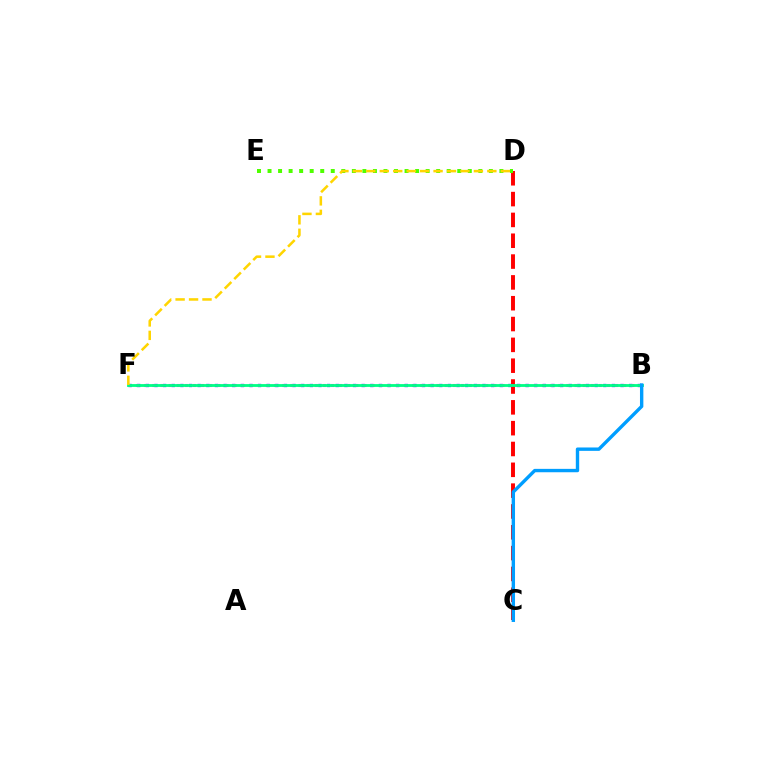{('C', 'D'): [{'color': '#ff0000', 'line_style': 'dashed', 'thickness': 2.83}], ('B', 'F'): [{'color': '#3700ff', 'line_style': 'dotted', 'thickness': 2.34}, {'color': '#ff00ed', 'line_style': 'dotted', 'thickness': 2.21}, {'color': '#00ff86', 'line_style': 'solid', 'thickness': 2.03}], ('B', 'C'): [{'color': '#009eff', 'line_style': 'solid', 'thickness': 2.44}], ('D', 'E'): [{'color': '#4fff00', 'line_style': 'dotted', 'thickness': 2.86}], ('D', 'F'): [{'color': '#ffd500', 'line_style': 'dashed', 'thickness': 1.83}]}